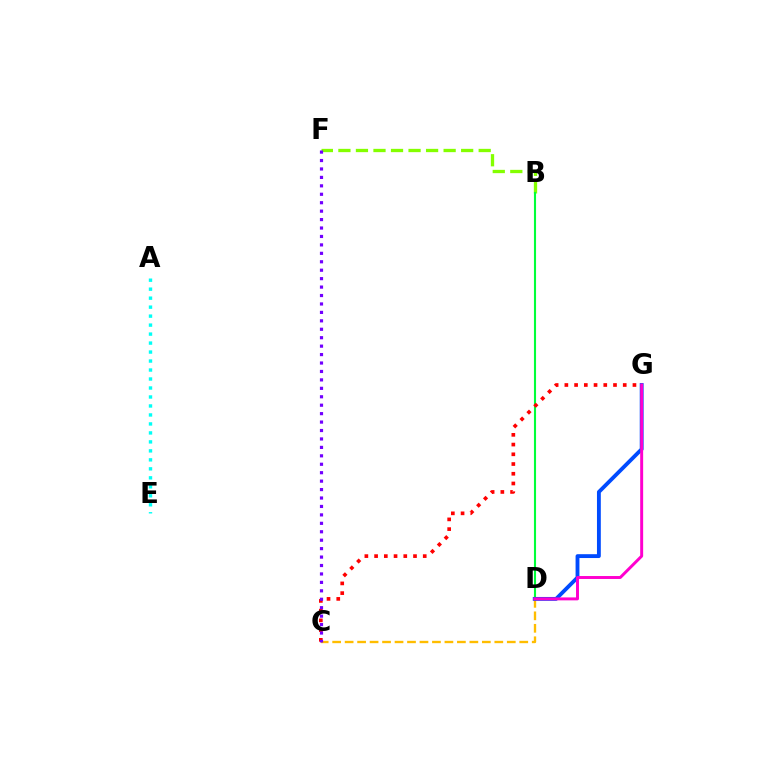{('B', 'F'): [{'color': '#84ff00', 'line_style': 'dashed', 'thickness': 2.38}], ('C', 'D'): [{'color': '#ffbd00', 'line_style': 'dashed', 'thickness': 1.69}], ('A', 'E'): [{'color': '#00fff6', 'line_style': 'dotted', 'thickness': 2.44}], ('B', 'D'): [{'color': '#00ff39', 'line_style': 'solid', 'thickness': 1.52}], ('C', 'G'): [{'color': '#ff0000', 'line_style': 'dotted', 'thickness': 2.64}], ('C', 'F'): [{'color': '#7200ff', 'line_style': 'dotted', 'thickness': 2.29}], ('D', 'G'): [{'color': '#004bff', 'line_style': 'solid', 'thickness': 2.77}, {'color': '#ff00cf', 'line_style': 'solid', 'thickness': 2.13}]}